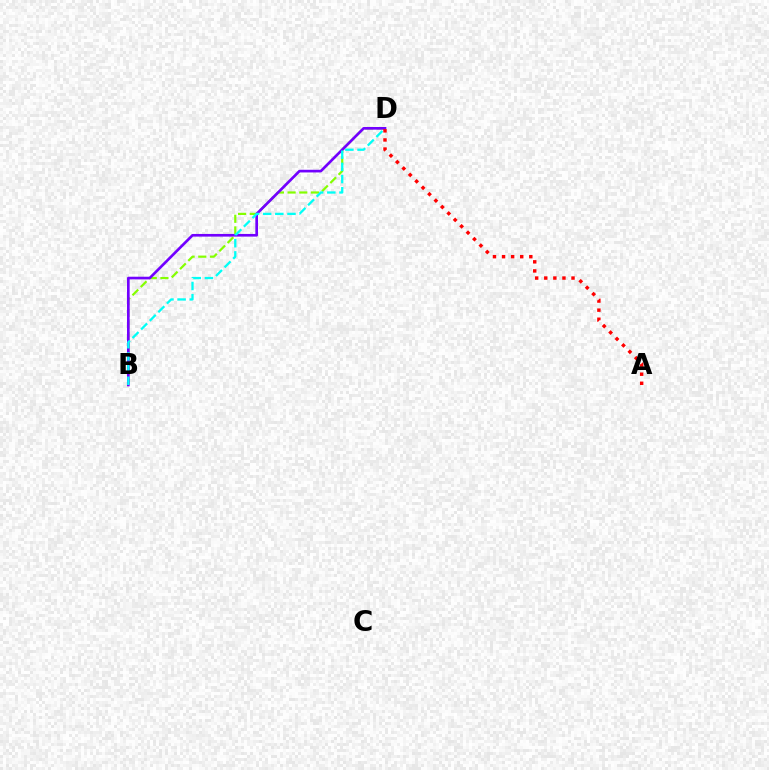{('B', 'D'): [{'color': '#84ff00', 'line_style': 'dashed', 'thickness': 1.59}, {'color': '#7200ff', 'line_style': 'solid', 'thickness': 1.92}, {'color': '#00fff6', 'line_style': 'dashed', 'thickness': 1.65}], ('A', 'D'): [{'color': '#ff0000', 'line_style': 'dotted', 'thickness': 2.47}]}